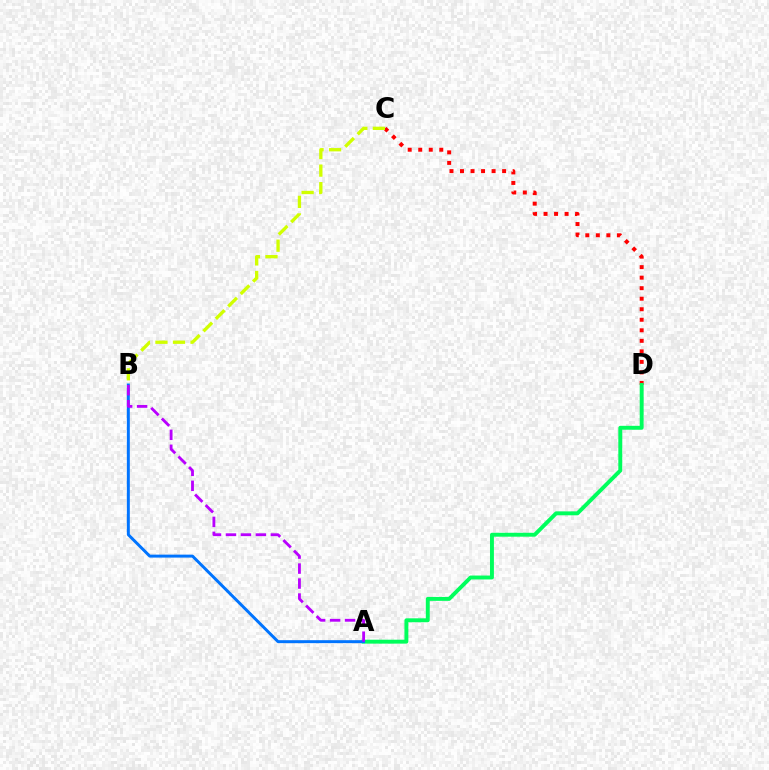{('C', 'D'): [{'color': '#ff0000', 'line_style': 'dotted', 'thickness': 2.86}], ('A', 'D'): [{'color': '#00ff5c', 'line_style': 'solid', 'thickness': 2.82}], ('A', 'B'): [{'color': '#0074ff', 'line_style': 'solid', 'thickness': 2.13}, {'color': '#b900ff', 'line_style': 'dashed', 'thickness': 2.03}], ('B', 'C'): [{'color': '#d1ff00', 'line_style': 'dashed', 'thickness': 2.38}]}